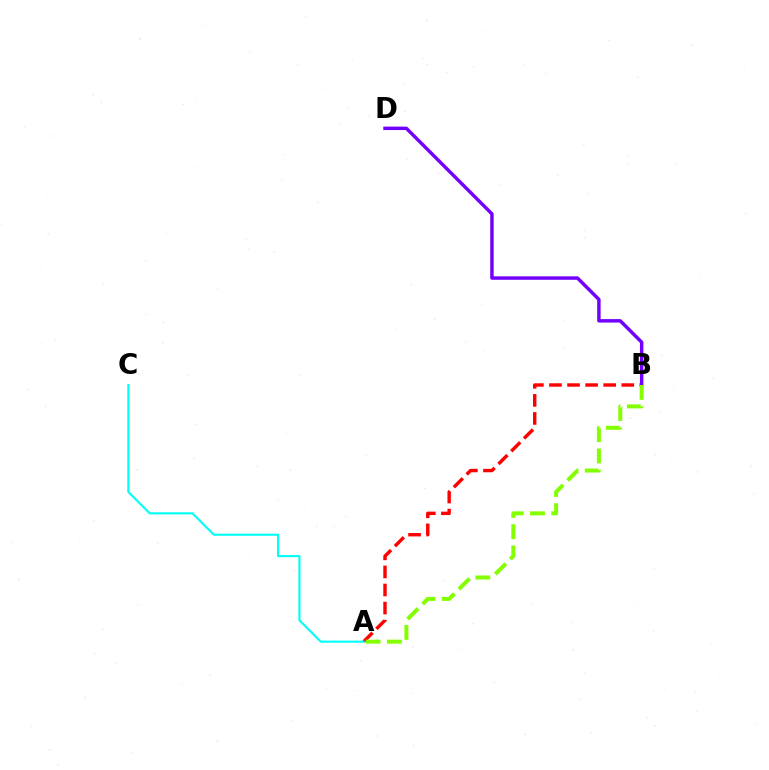{('A', 'B'): [{'color': '#ff0000', 'line_style': 'dashed', 'thickness': 2.46}, {'color': '#84ff00', 'line_style': 'dashed', 'thickness': 2.89}], ('A', 'C'): [{'color': '#00fff6', 'line_style': 'solid', 'thickness': 1.53}], ('B', 'D'): [{'color': '#7200ff', 'line_style': 'solid', 'thickness': 2.48}]}